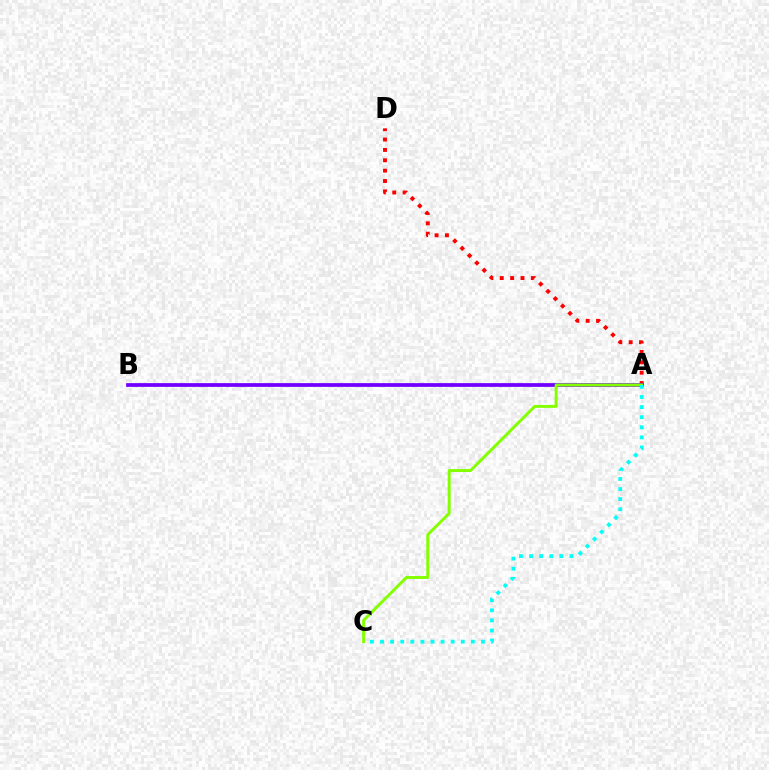{('A', 'D'): [{'color': '#ff0000', 'line_style': 'dotted', 'thickness': 2.82}], ('A', 'B'): [{'color': '#7200ff', 'line_style': 'solid', 'thickness': 2.7}], ('A', 'C'): [{'color': '#84ff00', 'line_style': 'solid', 'thickness': 2.13}, {'color': '#00fff6', 'line_style': 'dotted', 'thickness': 2.74}]}